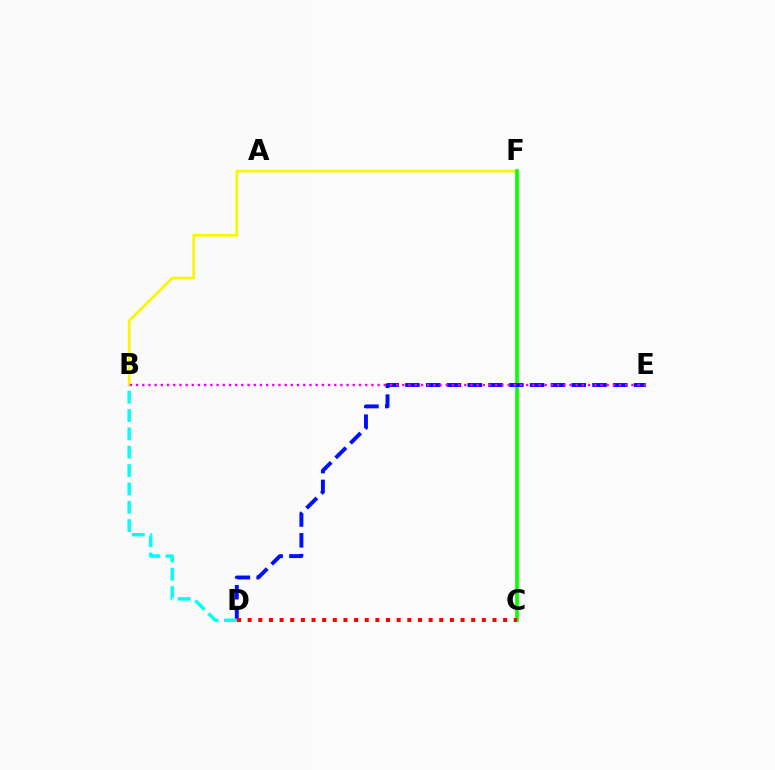{('B', 'F'): [{'color': '#fcf500', 'line_style': 'solid', 'thickness': 1.94}], ('C', 'F'): [{'color': '#08ff00', 'line_style': 'solid', 'thickness': 2.63}], ('D', 'E'): [{'color': '#0010ff', 'line_style': 'dashed', 'thickness': 2.82}], ('B', 'E'): [{'color': '#ee00ff', 'line_style': 'dotted', 'thickness': 1.68}], ('C', 'D'): [{'color': '#ff0000', 'line_style': 'dotted', 'thickness': 2.89}], ('B', 'D'): [{'color': '#00fff6', 'line_style': 'dashed', 'thickness': 2.49}]}